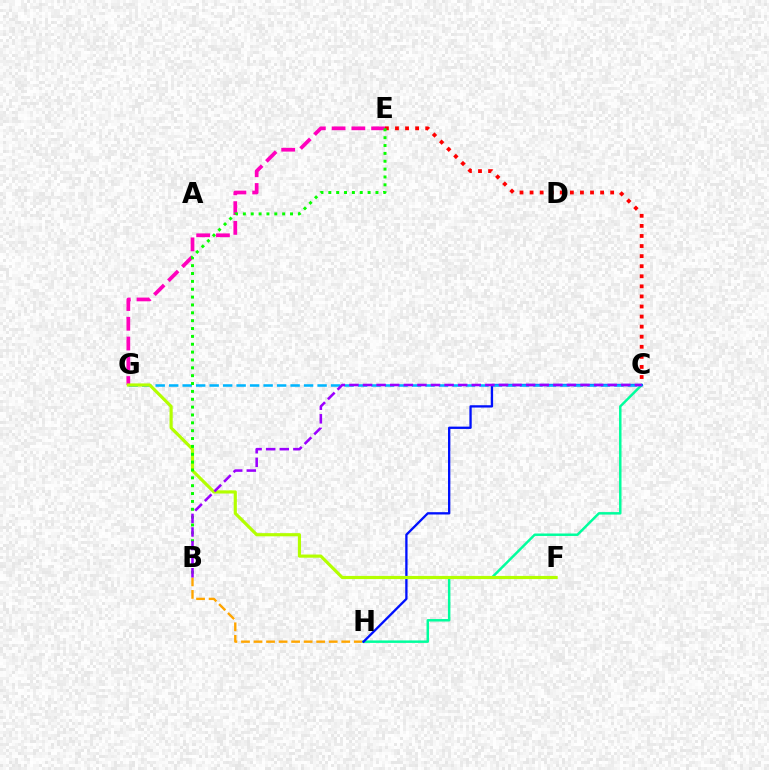{('B', 'H'): [{'color': '#ffa500', 'line_style': 'dashed', 'thickness': 1.7}], ('C', 'H'): [{'color': '#00ff9d', 'line_style': 'solid', 'thickness': 1.78}, {'color': '#0010ff', 'line_style': 'solid', 'thickness': 1.67}], ('C', 'E'): [{'color': '#ff0000', 'line_style': 'dotted', 'thickness': 2.74}], ('E', 'G'): [{'color': '#ff00bd', 'line_style': 'dashed', 'thickness': 2.68}], ('C', 'G'): [{'color': '#00b5ff', 'line_style': 'dashed', 'thickness': 1.83}], ('F', 'G'): [{'color': '#b3ff00', 'line_style': 'solid', 'thickness': 2.27}], ('B', 'E'): [{'color': '#08ff00', 'line_style': 'dotted', 'thickness': 2.14}], ('B', 'C'): [{'color': '#9b00ff', 'line_style': 'dashed', 'thickness': 1.85}]}